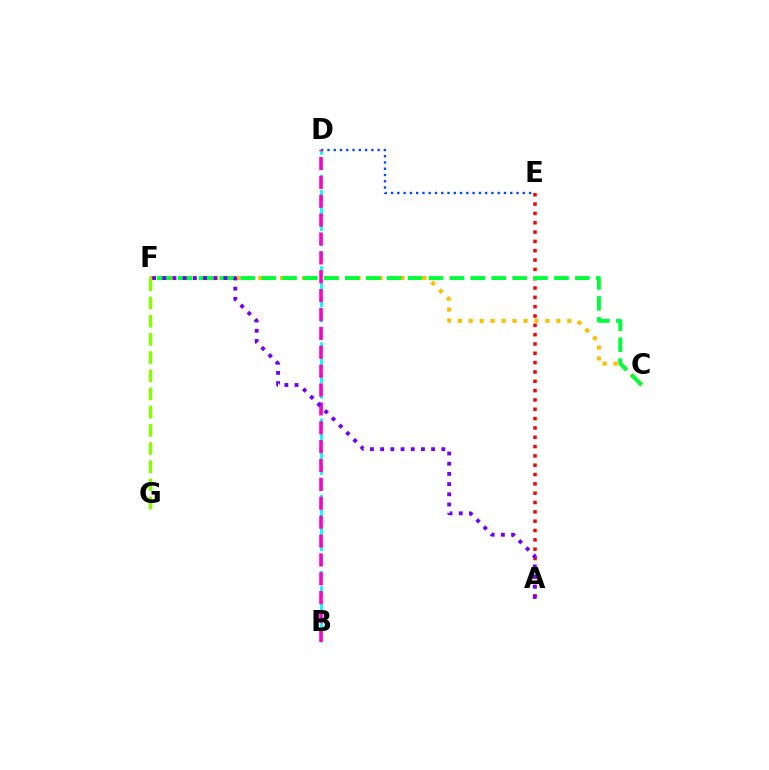{('C', 'F'): [{'color': '#ffbd00', 'line_style': 'dotted', 'thickness': 2.97}, {'color': '#00ff39', 'line_style': 'dashed', 'thickness': 2.84}], ('B', 'D'): [{'color': '#00fff6', 'line_style': 'dashed', 'thickness': 2.07}, {'color': '#ff00cf', 'line_style': 'dashed', 'thickness': 2.56}], ('A', 'E'): [{'color': '#ff0000', 'line_style': 'dotted', 'thickness': 2.53}], ('D', 'E'): [{'color': '#004bff', 'line_style': 'dotted', 'thickness': 1.7}], ('F', 'G'): [{'color': '#84ff00', 'line_style': 'dashed', 'thickness': 2.47}], ('A', 'F'): [{'color': '#7200ff', 'line_style': 'dotted', 'thickness': 2.77}]}